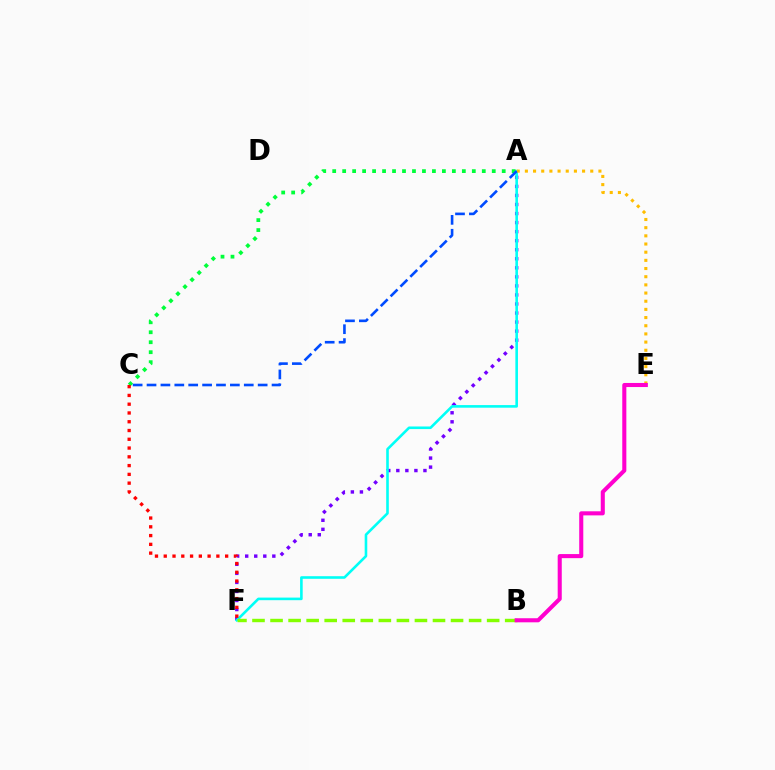{('A', 'F'): [{'color': '#7200ff', 'line_style': 'dotted', 'thickness': 2.46}, {'color': '#00fff6', 'line_style': 'solid', 'thickness': 1.87}], ('A', 'E'): [{'color': '#ffbd00', 'line_style': 'dotted', 'thickness': 2.22}], ('B', 'F'): [{'color': '#84ff00', 'line_style': 'dashed', 'thickness': 2.45}], ('A', 'C'): [{'color': '#00ff39', 'line_style': 'dotted', 'thickness': 2.71}, {'color': '#004bff', 'line_style': 'dashed', 'thickness': 1.89}], ('B', 'E'): [{'color': '#ff00cf', 'line_style': 'solid', 'thickness': 2.93}], ('C', 'F'): [{'color': '#ff0000', 'line_style': 'dotted', 'thickness': 2.38}]}